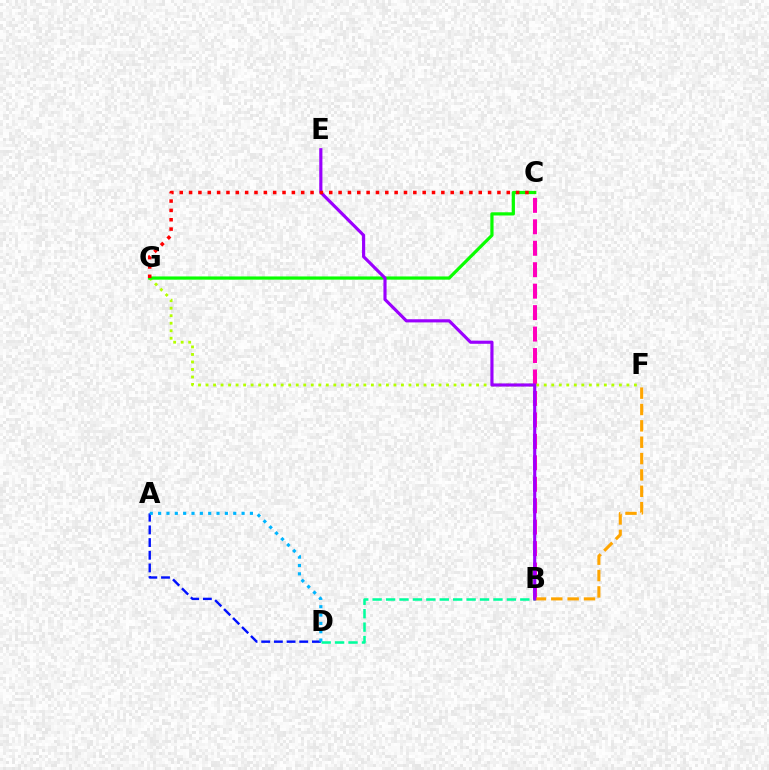{('B', 'D'): [{'color': '#00ff9d', 'line_style': 'dashed', 'thickness': 1.82}], ('B', 'C'): [{'color': '#ff00bd', 'line_style': 'dashed', 'thickness': 2.91}], ('A', 'D'): [{'color': '#0010ff', 'line_style': 'dashed', 'thickness': 1.72}, {'color': '#00b5ff', 'line_style': 'dotted', 'thickness': 2.27}], ('B', 'F'): [{'color': '#ffa500', 'line_style': 'dashed', 'thickness': 2.22}], ('F', 'G'): [{'color': '#b3ff00', 'line_style': 'dotted', 'thickness': 2.04}], ('C', 'G'): [{'color': '#08ff00', 'line_style': 'solid', 'thickness': 2.31}, {'color': '#ff0000', 'line_style': 'dotted', 'thickness': 2.54}], ('B', 'E'): [{'color': '#9b00ff', 'line_style': 'solid', 'thickness': 2.27}]}